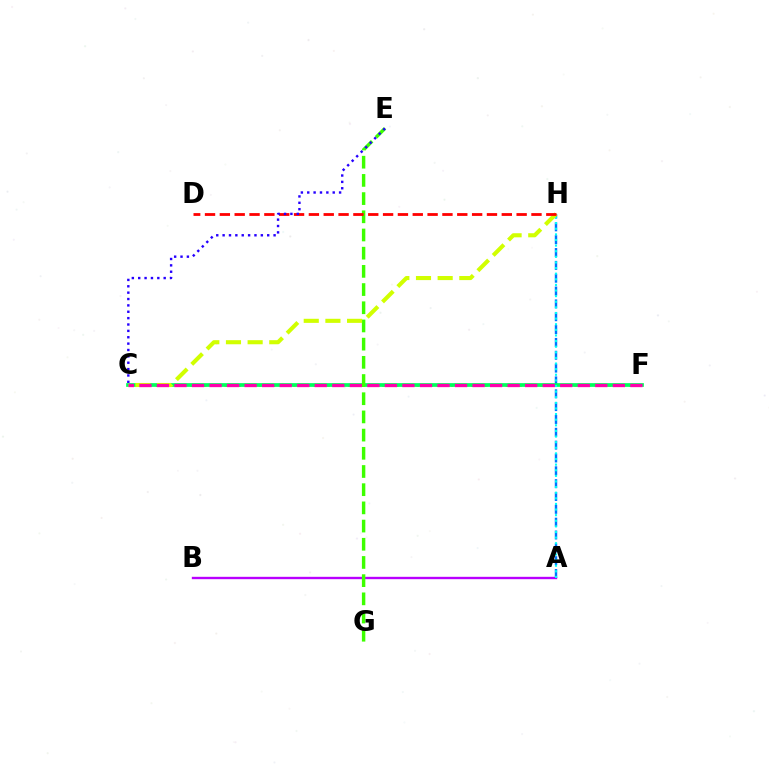{('C', 'F'): [{'color': '#ff9400', 'line_style': 'dotted', 'thickness': 1.86}, {'color': '#00ff5c', 'line_style': 'solid', 'thickness': 2.68}, {'color': '#ff00ac', 'line_style': 'dashed', 'thickness': 2.38}], ('A', 'B'): [{'color': '#b900ff', 'line_style': 'solid', 'thickness': 1.7}], ('A', 'H'): [{'color': '#0074ff', 'line_style': 'dashed', 'thickness': 1.74}, {'color': '#00fff6', 'line_style': 'dotted', 'thickness': 1.53}], ('E', 'G'): [{'color': '#3dff00', 'line_style': 'dashed', 'thickness': 2.47}], ('C', 'H'): [{'color': '#d1ff00', 'line_style': 'dashed', 'thickness': 2.94}], ('D', 'H'): [{'color': '#ff0000', 'line_style': 'dashed', 'thickness': 2.02}], ('C', 'E'): [{'color': '#2500ff', 'line_style': 'dotted', 'thickness': 1.73}]}